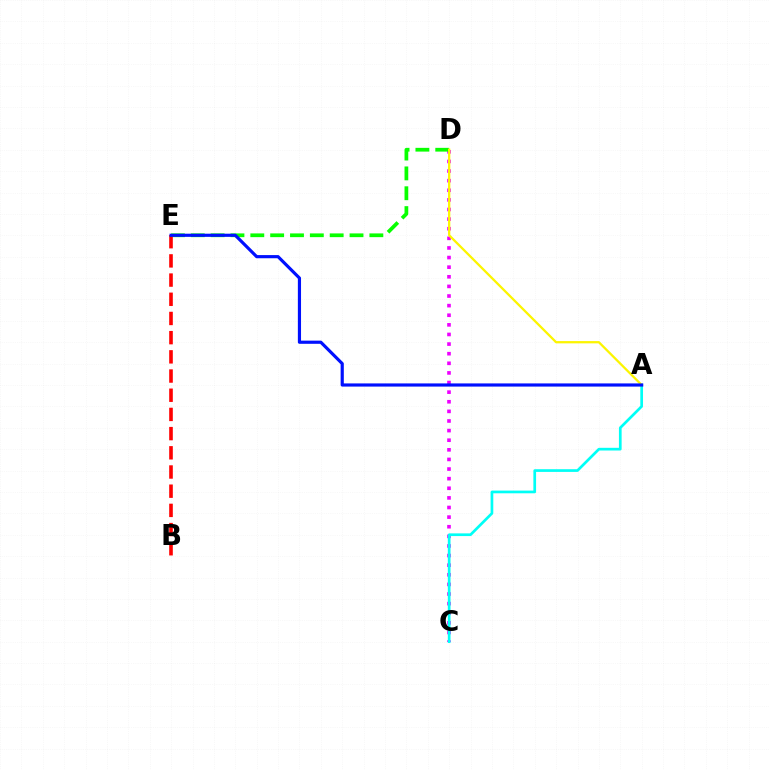{('C', 'D'): [{'color': '#ee00ff', 'line_style': 'dotted', 'thickness': 2.61}], ('A', 'C'): [{'color': '#00fff6', 'line_style': 'solid', 'thickness': 1.94}], ('D', 'E'): [{'color': '#08ff00', 'line_style': 'dashed', 'thickness': 2.7}], ('A', 'D'): [{'color': '#fcf500', 'line_style': 'solid', 'thickness': 1.63}], ('B', 'E'): [{'color': '#ff0000', 'line_style': 'dashed', 'thickness': 2.61}], ('A', 'E'): [{'color': '#0010ff', 'line_style': 'solid', 'thickness': 2.28}]}